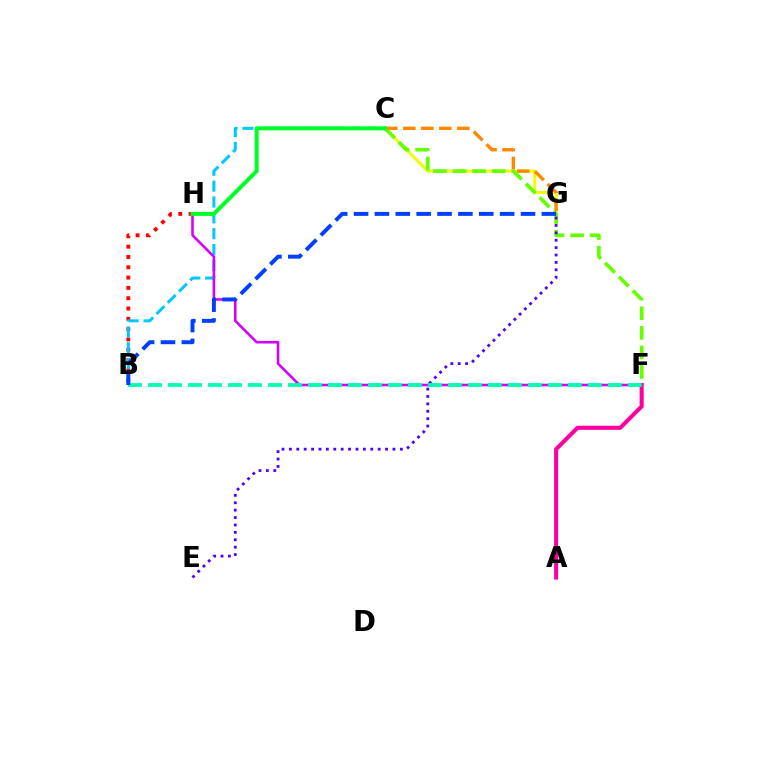{('B', 'H'): [{'color': '#ff0000', 'line_style': 'dotted', 'thickness': 2.8}], ('C', 'G'): [{'color': '#eeff00', 'line_style': 'solid', 'thickness': 2.16}, {'color': '#ff8800', 'line_style': 'dashed', 'thickness': 2.45}], ('C', 'F'): [{'color': '#66ff00', 'line_style': 'dashed', 'thickness': 2.66}], ('B', 'C'): [{'color': '#00c7ff', 'line_style': 'dashed', 'thickness': 2.16}], ('F', 'H'): [{'color': '#d600ff', 'line_style': 'solid', 'thickness': 1.86}], ('E', 'G'): [{'color': '#4f00ff', 'line_style': 'dotted', 'thickness': 2.01}], ('A', 'F'): [{'color': '#ff00a0', 'line_style': 'solid', 'thickness': 2.94}], ('B', 'F'): [{'color': '#00ffaf', 'line_style': 'dashed', 'thickness': 2.72}], ('C', 'H'): [{'color': '#00ff27', 'line_style': 'solid', 'thickness': 2.88}], ('B', 'G'): [{'color': '#003fff', 'line_style': 'dashed', 'thickness': 2.84}]}